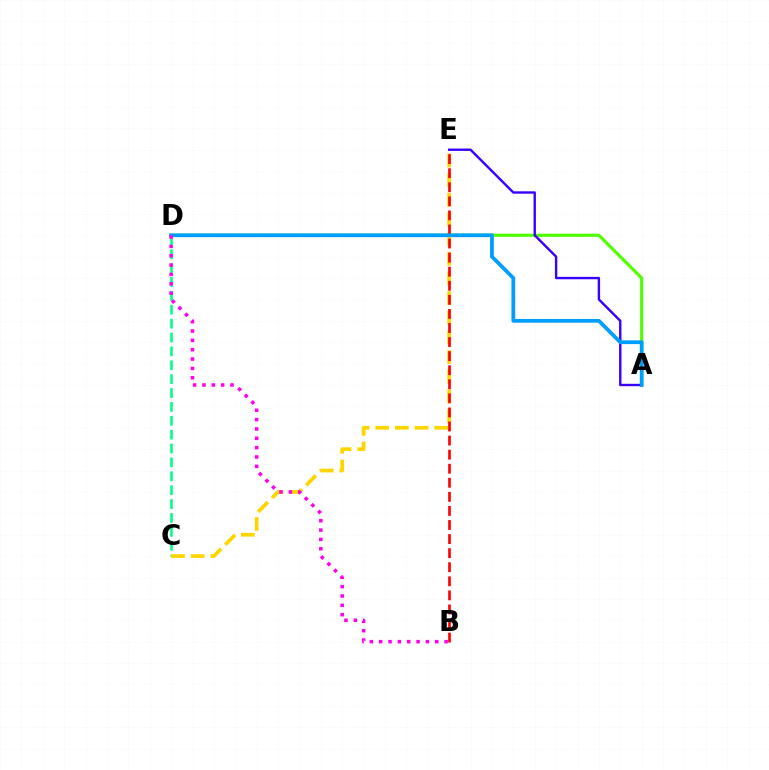{('A', 'D'): [{'color': '#4fff00', 'line_style': 'solid', 'thickness': 2.26}, {'color': '#009eff', 'line_style': 'solid', 'thickness': 2.71}], ('A', 'E'): [{'color': '#3700ff', 'line_style': 'solid', 'thickness': 1.72}], ('C', 'D'): [{'color': '#00ff86', 'line_style': 'dashed', 'thickness': 1.89}], ('C', 'E'): [{'color': '#ffd500', 'line_style': 'dashed', 'thickness': 2.67}], ('B', 'E'): [{'color': '#ff0000', 'line_style': 'dashed', 'thickness': 1.91}], ('B', 'D'): [{'color': '#ff00ed', 'line_style': 'dotted', 'thickness': 2.54}]}